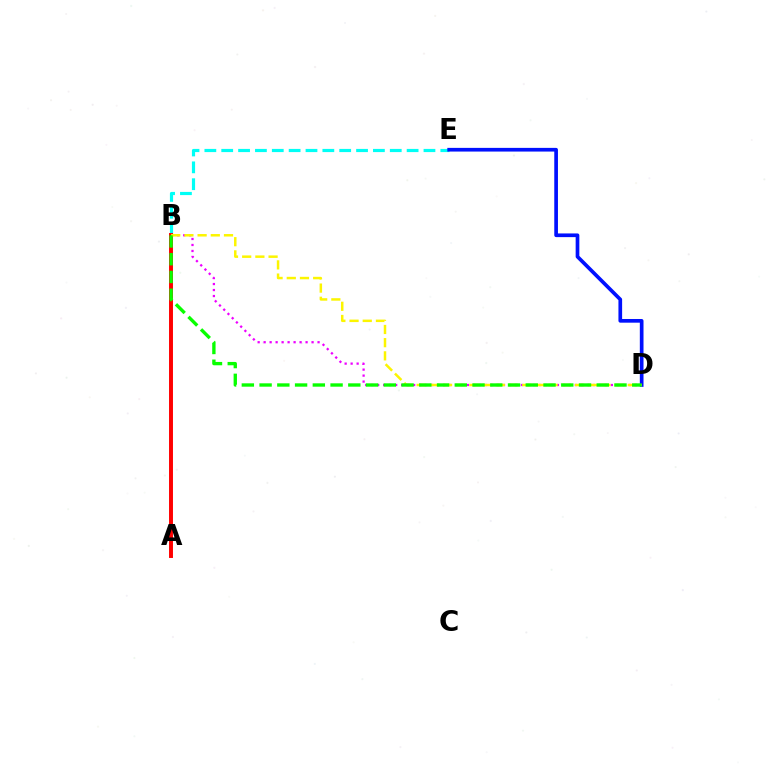{('B', 'E'): [{'color': '#00fff6', 'line_style': 'dashed', 'thickness': 2.29}], ('D', 'E'): [{'color': '#0010ff', 'line_style': 'solid', 'thickness': 2.65}], ('A', 'B'): [{'color': '#ff0000', 'line_style': 'solid', 'thickness': 2.83}], ('B', 'D'): [{'color': '#ee00ff', 'line_style': 'dotted', 'thickness': 1.63}, {'color': '#fcf500', 'line_style': 'dashed', 'thickness': 1.79}, {'color': '#08ff00', 'line_style': 'dashed', 'thickness': 2.41}]}